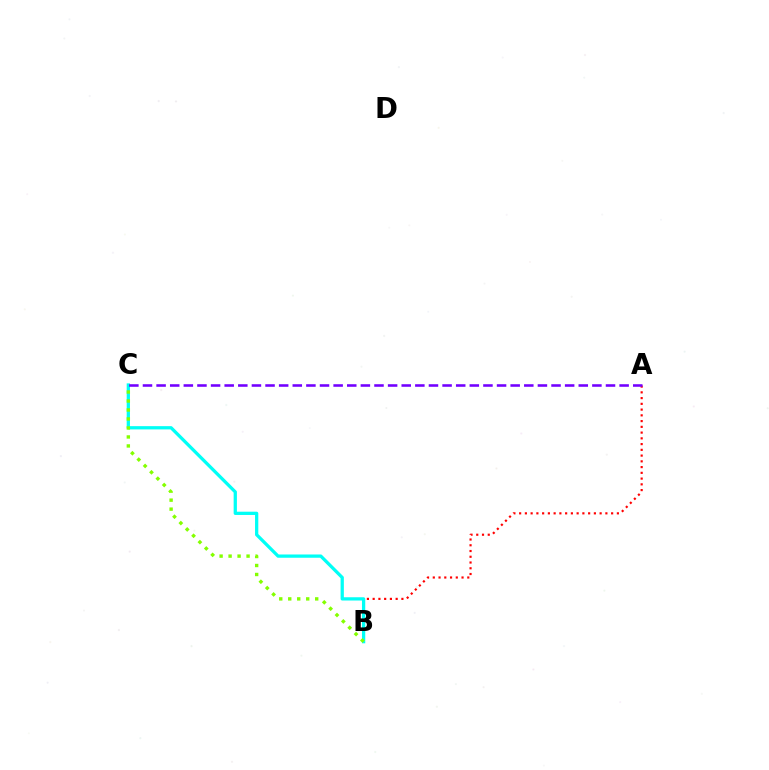{('A', 'B'): [{'color': '#ff0000', 'line_style': 'dotted', 'thickness': 1.56}], ('B', 'C'): [{'color': '#00fff6', 'line_style': 'solid', 'thickness': 2.35}, {'color': '#84ff00', 'line_style': 'dotted', 'thickness': 2.44}], ('A', 'C'): [{'color': '#7200ff', 'line_style': 'dashed', 'thickness': 1.85}]}